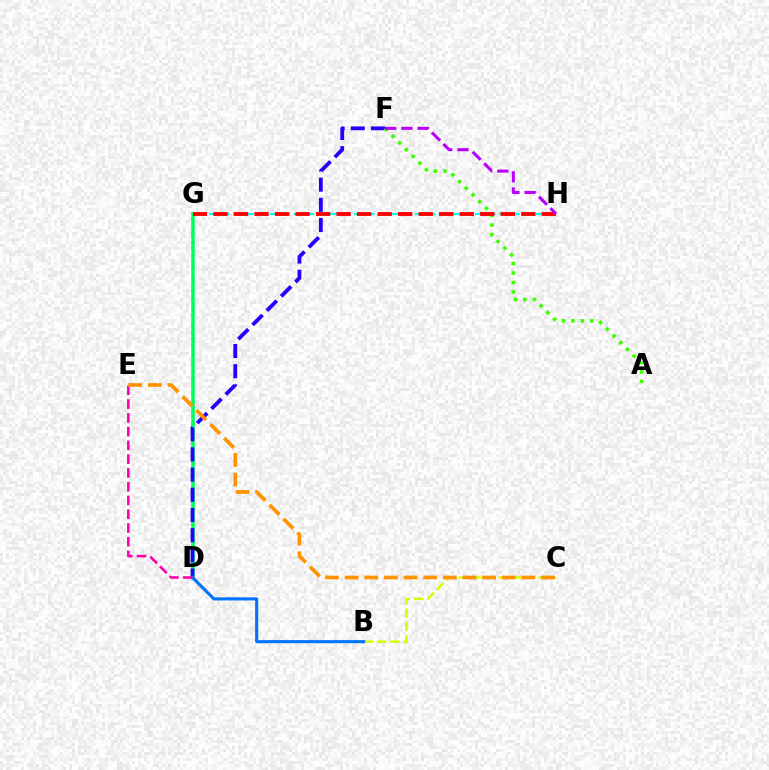{('B', 'C'): [{'color': '#d1ff00', 'line_style': 'dashed', 'thickness': 1.81}], ('G', 'H'): [{'color': '#00fff6', 'line_style': 'dashed', 'thickness': 1.64}, {'color': '#ff0000', 'line_style': 'dashed', 'thickness': 2.79}], ('D', 'G'): [{'color': '#00ff5c', 'line_style': 'solid', 'thickness': 2.55}], ('D', 'F'): [{'color': '#2500ff', 'line_style': 'dashed', 'thickness': 2.74}], ('A', 'F'): [{'color': '#3dff00', 'line_style': 'dotted', 'thickness': 2.58}], ('B', 'D'): [{'color': '#0074ff', 'line_style': 'solid', 'thickness': 2.23}], ('D', 'E'): [{'color': '#ff00ac', 'line_style': 'dashed', 'thickness': 1.87}], ('C', 'E'): [{'color': '#ff9400', 'line_style': 'dashed', 'thickness': 2.67}], ('F', 'H'): [{'color': '#b900ff', 'line_style': 'dashed', 'thickness': 2.21}]}